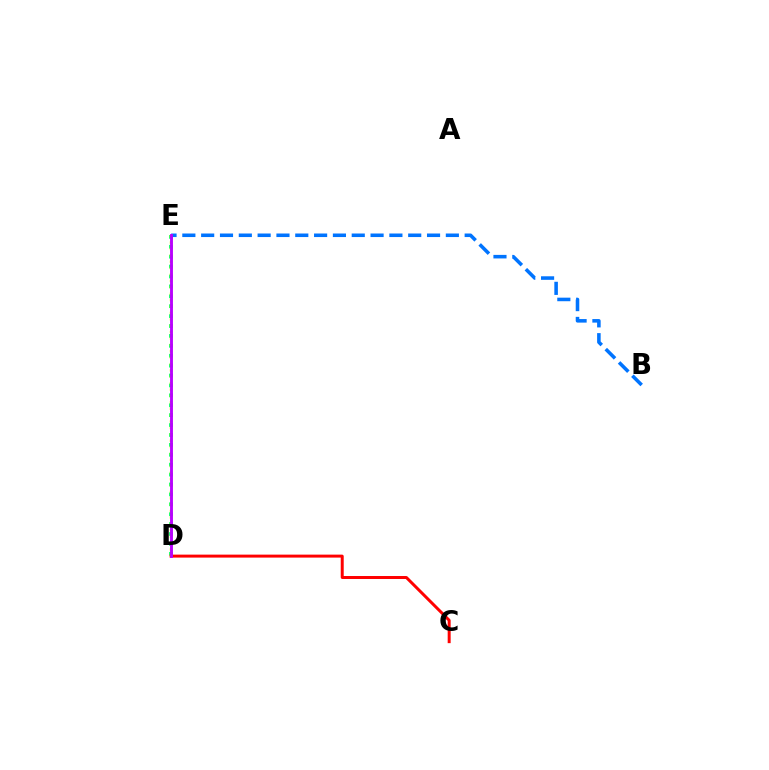{('D', 'E'): [{'color': '#00ff5c', 'line_style': 'dotted', 'thickness': 2.69}, {'color': '#d1ff00', 'line_style': 'dotted', 'thickness': 1.74}, {'color': '#b900ff', 'line_style': 'solid', 'thickness': 2.07}], ('B', 'E'): [{'color': '#0074ff', 'line_style': 'dashed', 'thickness': 2.56}], ('C', 'D'): [{'color': '#ff0000', 'line_style': 'solid', 'thickness': 2.14}]}